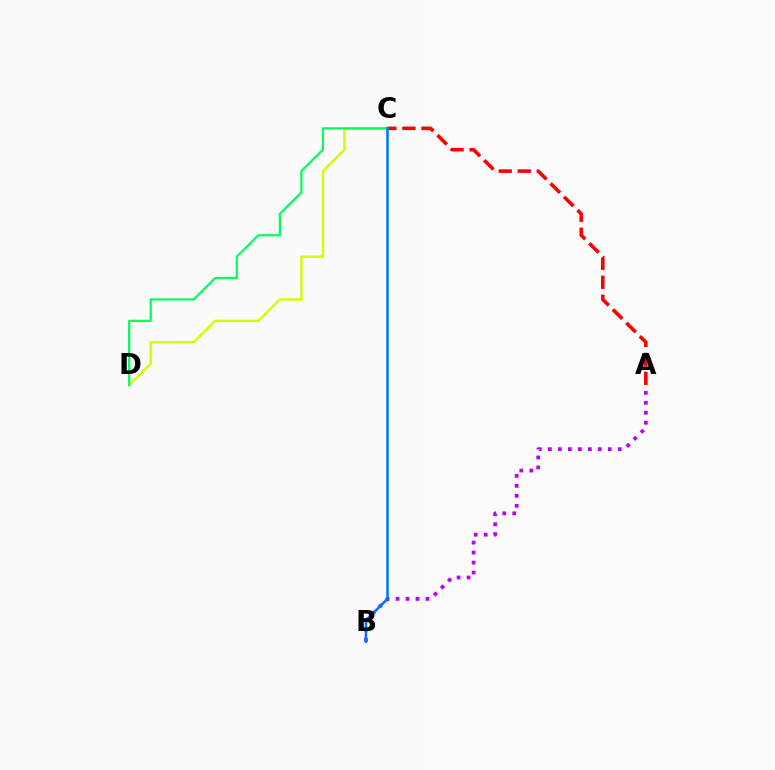{('C', 'D'): [{'color': '#d1ff00', 'line_style': 'solid', 'thickness': 1.74}, {'color': '#00ff5c', 'line_style': 'solid', 'thickness': 1.59}], ('A', 'C'): [{'color': '#ff0000', 'line_style': 'dashed', 'thickness': 2.58}], ('A', 'B'): [{'color': '#b900ff', 'line_style': 'dotted', 'thickness': 2.71}], ('B', 'C'): [{'color': '#0074ff', 'line_style': 'solid', 'thickness': 1.83}]}